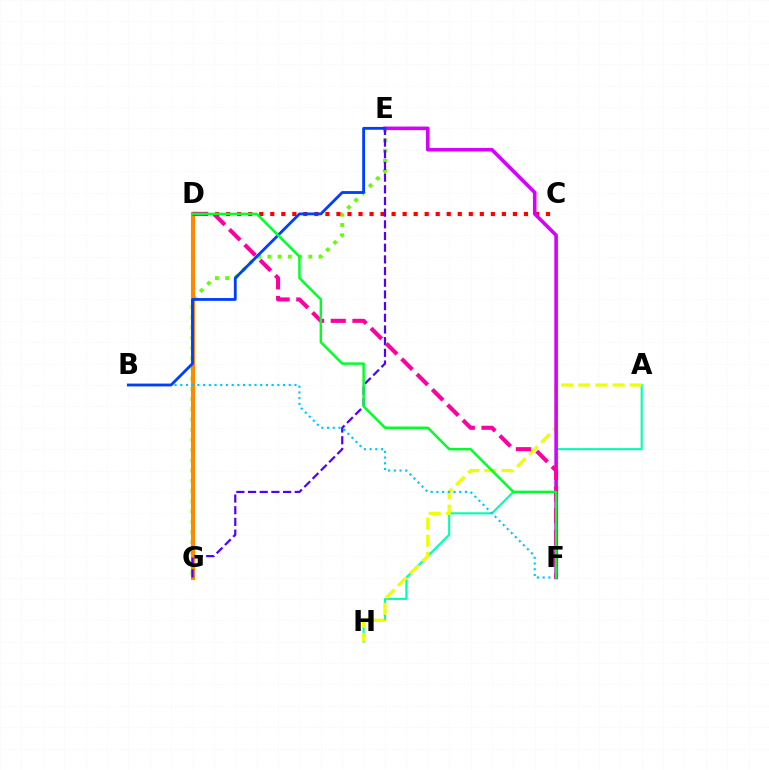{('E', 'G'): [{'color': '#66ff00', 'line_style': 'dotted', 'thickness': 2.78}, {'color': '#4f00ff', 'line_style': 'dashed', 'thickness': 1.59}], ('C', 'D'): [{'color': '#ff0000', 'line_style': 'dotted', 'thickness': 3.0}], ('A', 'H'): [{'color': '#00ffaf', 'line_style': 'solid', 'thickness': 1.51}, {'color': '#eeff00', 'line_style': 'dashed', 'thickness': 2.33}], ('D', 'G'): [{'color': '#ff8800', 'line_style': 'solid', 'thickness': 2.94}], ('B', 'F'): [{'color': '#00c7ff', 'line_style': 'dotted', 'thickness': 1.55}], ('E', 'F'): [{'color': '#d600ff', 'line_style': 'solid', 'thickness': 2.59}], ('D', 'F'): [{'color': '#ff00a0', 'line_style': 'dashed', 'thickness': 2.94}, {'color': '#00ff27', 'line_style': 'solid', 'thickness': 1.76}], ('B', 'E'): [{'color': '#003fff', 'line_style': 'solid', 'thickness': 2.03}]}